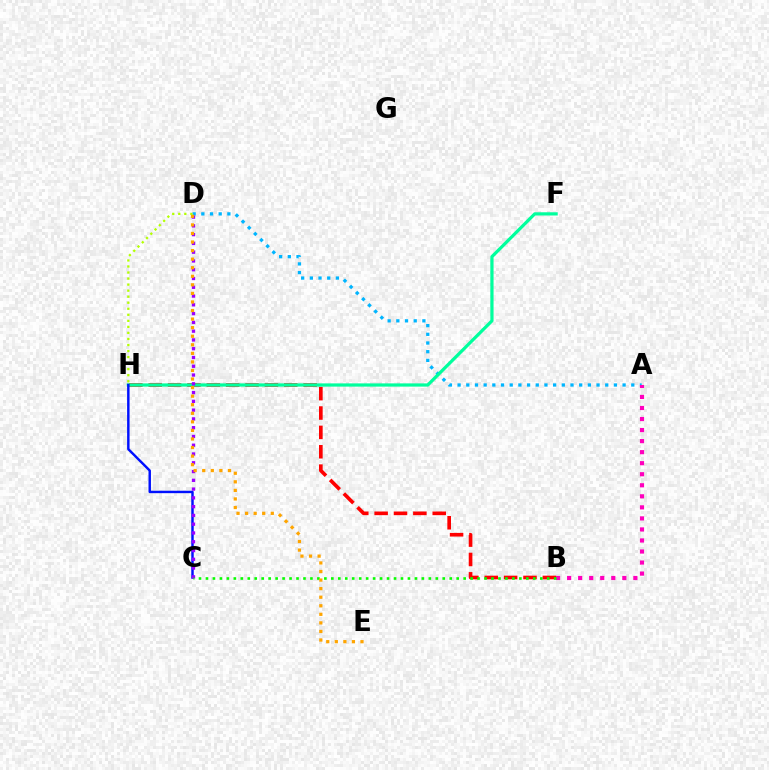{('B', 'H'): [{'color': '#ff0000', 'line_style': 'dashed', 'thickness': 2.63}], ('A', 'D'): [{'color': '#00b5ff', 'line_style': 'dotted', 'thickness': 2.36}], ('F', 'H'): [{'color': '#00ff9d', 'line_style': 'solid', 'thickness': 2.32}], ('C', 'H'): [{'color': '#0010ff', 'line_style': 'solid', 'thickness': 1.76}], ('A', 'B'): [{'color': '#ff00bd', 'line_style': 'dotted', 'thickness': 3.0}], ('C', 'D'): [{'color': '#9b00ff', 'line_style': 'dotted', 'thickness': 2.38}], ('B', 'C'): [{'color': '#08ff00', 'line_style': 'dotted', 'thickness': 1.89}], ('D', 'E'): [{'color': '#ffa500', 'line_style': 'dotted', 'thickness': 2.33}], ('D', 'H'): [{'color': '#b3ff00', 'line_style': 'dotted', 'thickness': 1.64}]}